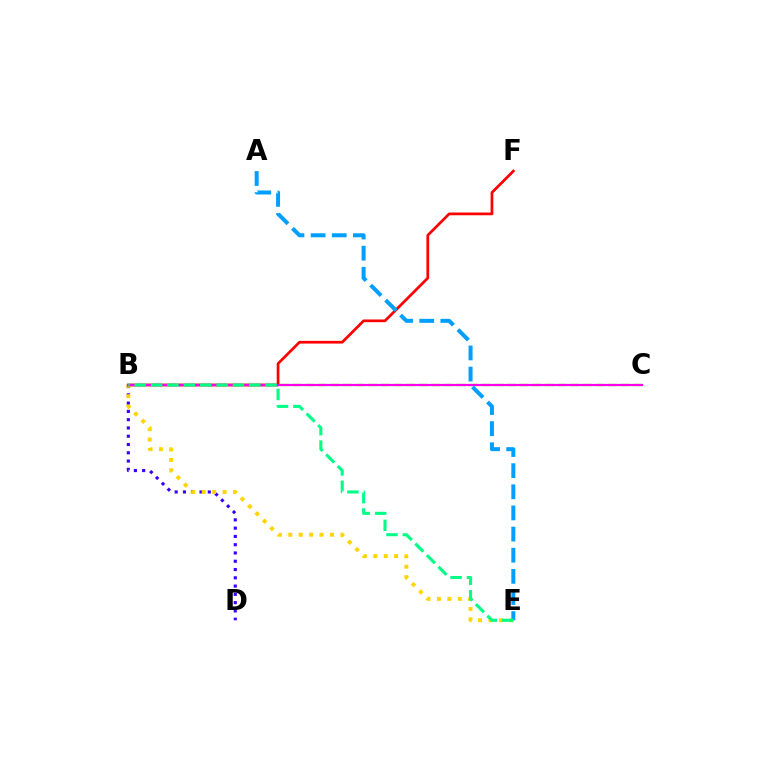{('B', 'D'): [{'color': '#3700ff', 'line_style': 'dotted', 'thickness': 2.25}], ('B', 'E'): [{'color': '#ffd500', 'line_style': 'dotted', 'thickness': 2.83}, {'color': '#00ff86', 'line_style': 'dashed', 'thickness': 2.22}], ('B', 'C'): [{'color': '#4fff00', 'line_style': 'dashed', 'thickness': 1.71}, {'color': '#ff00ed', 'line_style': 'solid', 'thickness': 1.57}], ('B', 'F'): [{'color': '#ff0000', 'line_style': 'solid', 'thickness': 1.96}], ('A', 'E'): [{'color': '#009eff', 'line_style': 'dashed', 'thickness': 2.87}]}